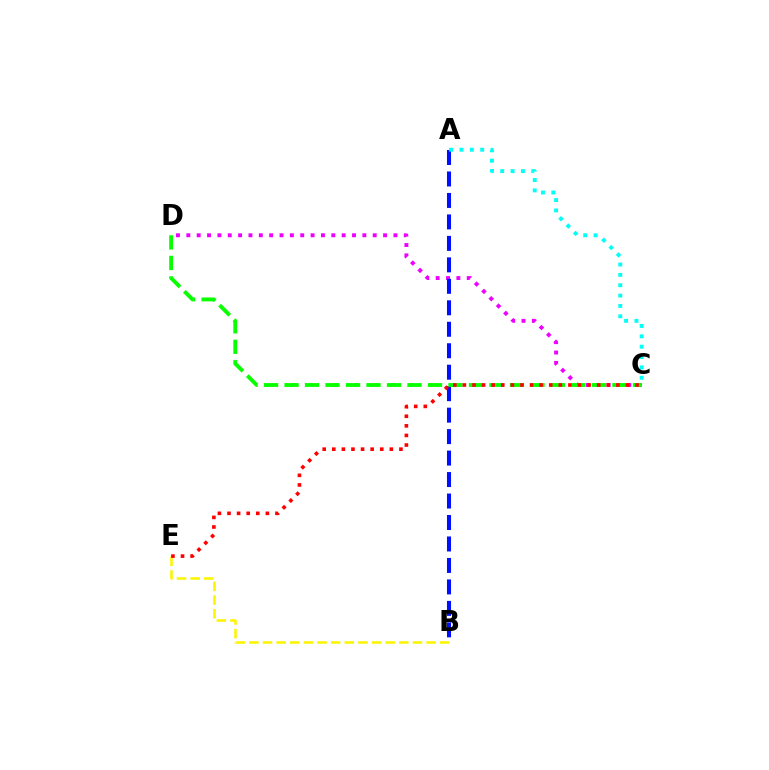{('C', 'D'): [{'color': '#ee00ff', 'line_style': 'dotted', 'thickness': 2.81}, {'color': '#08ff00', 'line_style': 'dashed', 'thickness': 2.78}], ('B', 'E'): [{'color': '#fcf500', 'line_style': 'dashed', 'thickness': 1.85}], ('A', 'B'): [{'color': '#0010ff', 'line_style': 'dashed', 'thickness': 2.92}], ('C', 'E'): [{'color': '#ff0000', 'line_style': 'dotted', 'thickness': 2.61}], ('A', 'C'): [{'color': '#00fff6', 'line_style': 'dotted', 'thickness': 2.81}]}